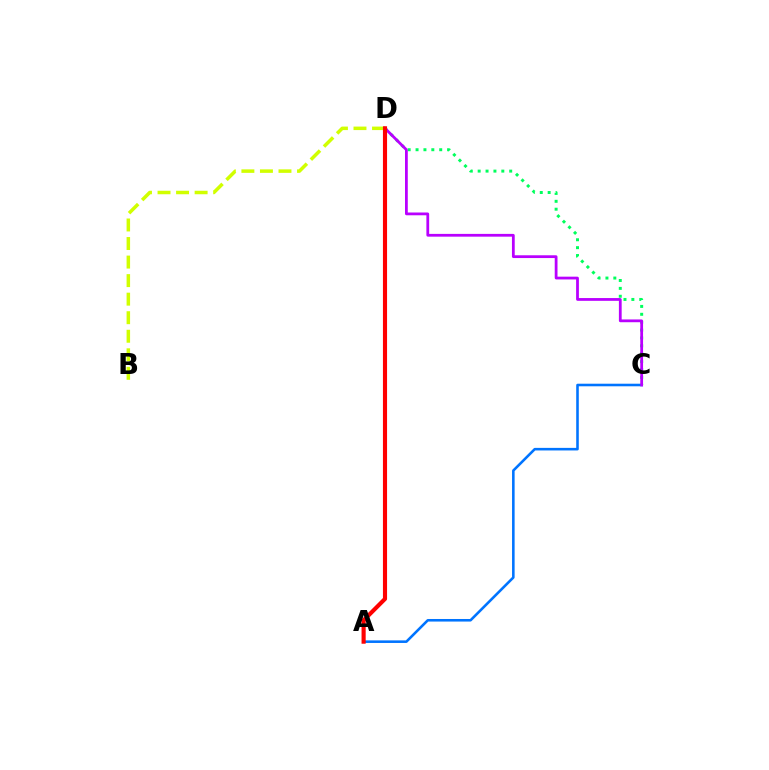{('B', 'D'): [{'color': '#d1ff00', 'line_style': 'dashed', 'thickness': 2.52}], ('C', 'D'): [{'color': '#00ff5c', 'line_style': 'dotted', 'thickness': 2.14}, {'color': '#b900ff', 'line_style': 'solid', 'thickness': 2.0}], ('A', 'C'): [{'color': '#0074ff', 'line_style': 'solid', 'thickness': 1.86}], ('A', 'D'): [{'color': '#ff0000', 'line_style': 'solid', 'thickness': 2.97}]}